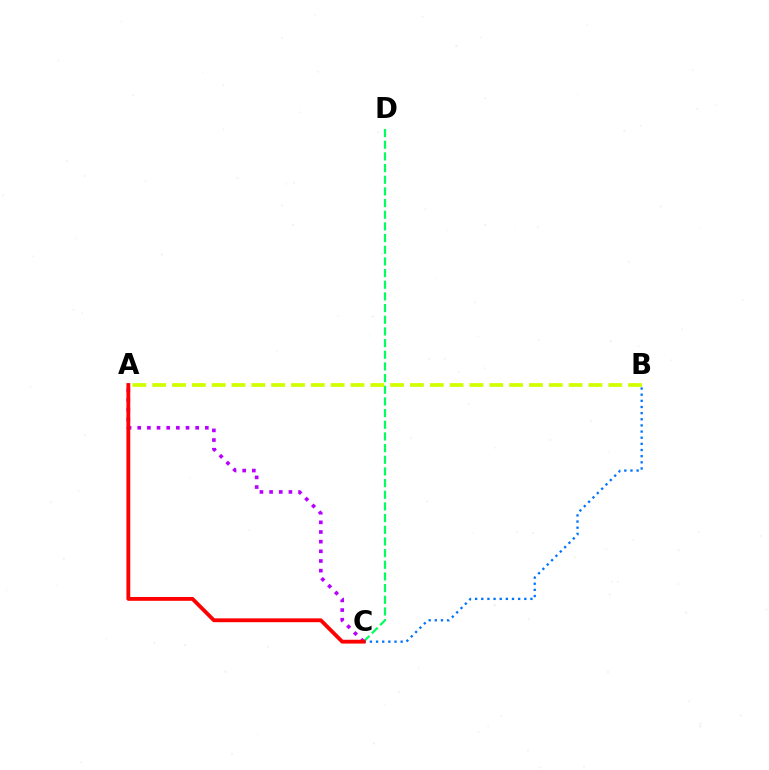{('C', 'D'): [{'color': '#00ff5c', 'line_style': 'dashed', 'thickness': 1.59}], ('A', 'B'): [{'color': '#d1ff00', 'line_style': 'dashed', 'thickness': 2.69}], ('A', 'C'): [{'color': '#b900ff', 'line_style': 'dotted', 'thickness': 2.62}, {'color': '#ff0000', 'line_style': 'solid', 'thickness': 2.75}], ('B', 'C'): [{'color': '#0074ff', 'line_style': 'dotted', 'thickness': 1.67}]}